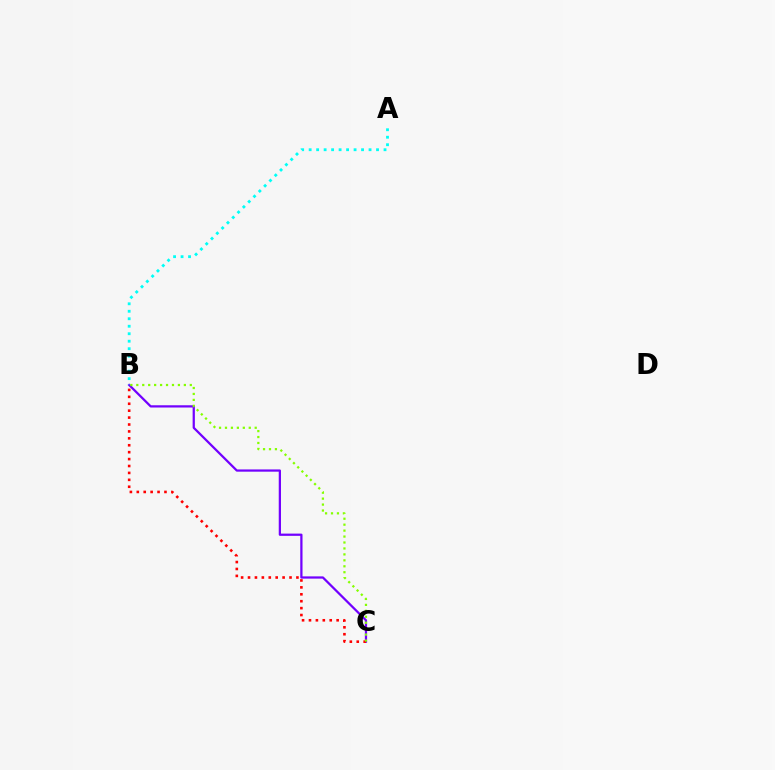{('B', 'C'): [{'color': '#7200ff', 'line_style': 'solid', 'thickness': 1.62}, {'color': '#ff0000', 'line_style': 'dotted', 'thickness': 1.88}, {'color': '#84ff00', 'line_style': 'dotted', 'thickness': 1.62}], ('A', 'B'): [{'color': '#00fff6', 'line_style': 'dotted', 'thickness': 2.03}]}